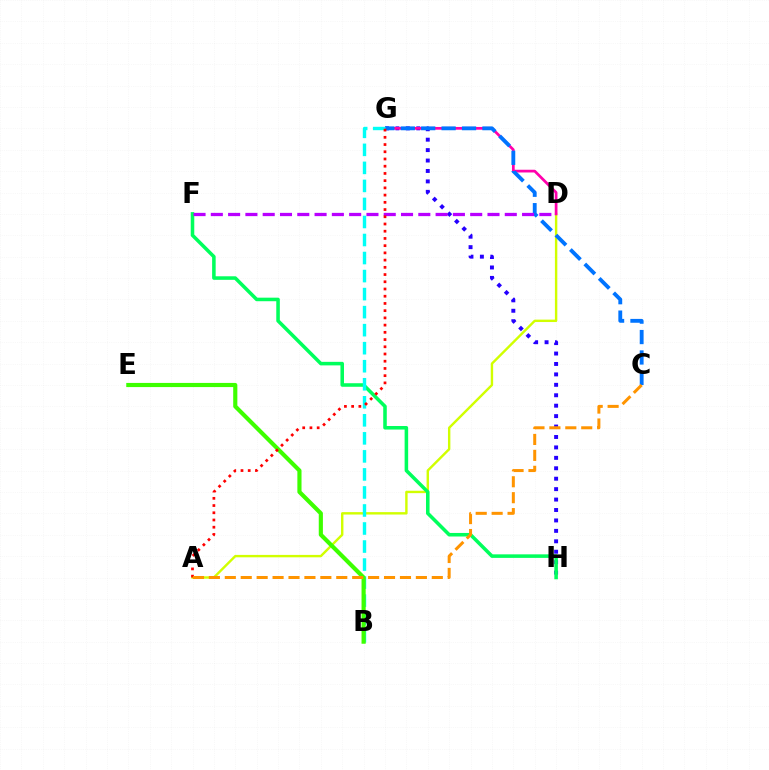{('G', 'H'): [{'color': '#2500ff', 'line_style': 'dotted', 'thickness': 2.83}], ('A', 'D'): [{'color': '#d1ff00', 'line_style': 'solid', 'thickness': 1.73}], ('D', 'G'): [{'color': '#ff00ac', 'line_style': 'solid', 'thickness': 1.96}], ('C', 'G'): [{'color': '#0074ff', 'line_style': 'dashed', 'thickness': 2.77}], ('F', 'H'): [{'color': '#00ff5c', 'line_style': 'solid', 'thickness': 2.55}], ('D', 'F'): [{'color': '#b900ff', 'line_style': 'dashed', 'thickness': 2.35}], ('B', 'G'): [{'color': '#00fff6', 'line_style': 'dashed', 'thickness': 2.45}], ('B', 'E'): [{'color': '#3dff00', 'line_style': 'solid', 'thickness': 2.99}], ('A', 'G'): [{'color': '#ff0000', 'line_style': 'dotted', 'thickness': 1.96}], ('A', 'C'): [{'color': '#ff9400', 'line_style': 'dashed', 'thickness': 2.16}]}